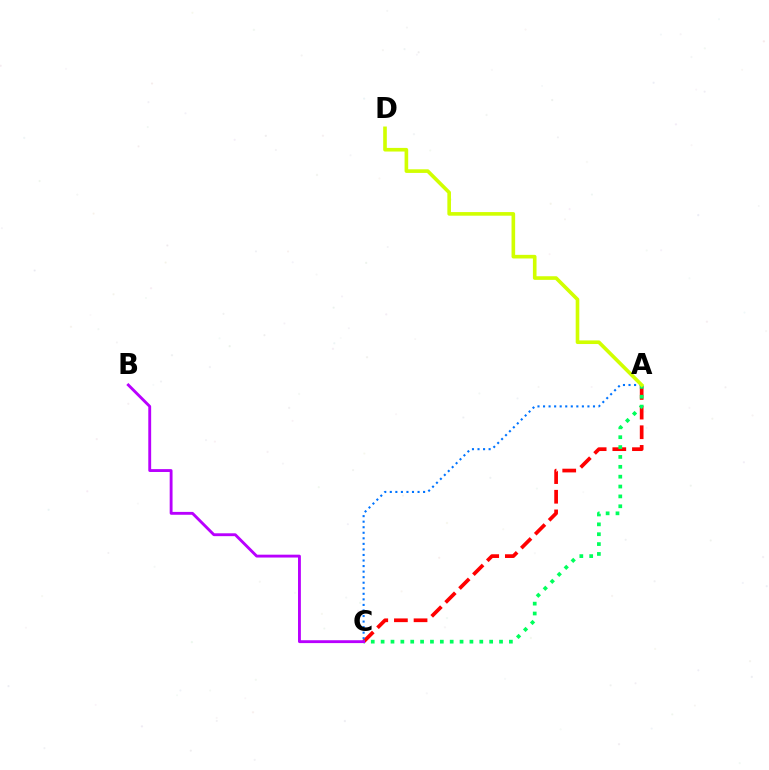{('A', 'C'): [{'color': '#ff0000', 'line_style': 'dashed', 'thickness': 2.67}, {'color': '#00ff5c', 'line_style': 'dotted', 'thickness': 2.68}, {'color': '#0074ff', 'line_style': 'dotted', 'thickness': 1.51}], ('A', 'D'): [{'color': '#d1ff00', 'line_style': 'solid', 'thickness': 2.61}], ('B', 'C'): [{'color': '#b900ff', 'line_style': 'solid', 'thickness': 2.06}]}